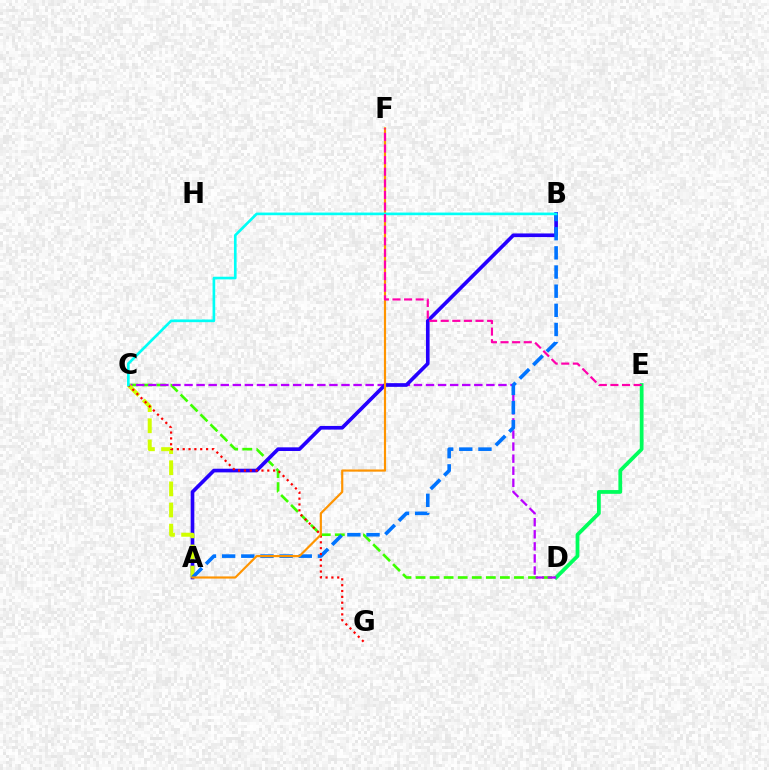{('C', 'D'): [{'color': '#3dff00', 'line_style': 'dashed', 'thickness': 1.91}, {'color': '#b900ff', 'line_style': 'dashed', 'thickness': 1.64}], ('D', 'E'): [{'color': '#00ff5c', 'line_style': 'solid', 'thickness': 2.71}], ('A', 'B'): [{'color': '#2500ff', 'line_style': 'solid', 'thickness': 2.63}, {'color': '#0074ff', 'line_style': 'dashed', 'thickness': 2.6}], ('A', 'C'): [{'color': '#d1ff00', 'line_style': 'dashed', 'thickness': 2.87}], ('C', 'G'): [{'color': '#ff0000', 'line_style': 'dotted', 'thickness': 1.59}], ('A', 'F'): [{'color': '#ff9400', 'line_style': 'solid', 'thickness': 1.57}], ('B', 'C'): [{'color': '#00fff6', 'line_style': 'solid', 'thickness': 1.91}], ('E', 'F'): [{'color': '#ff00ac', 'line_style': 'dashed', 'thickness': 1.58}]}